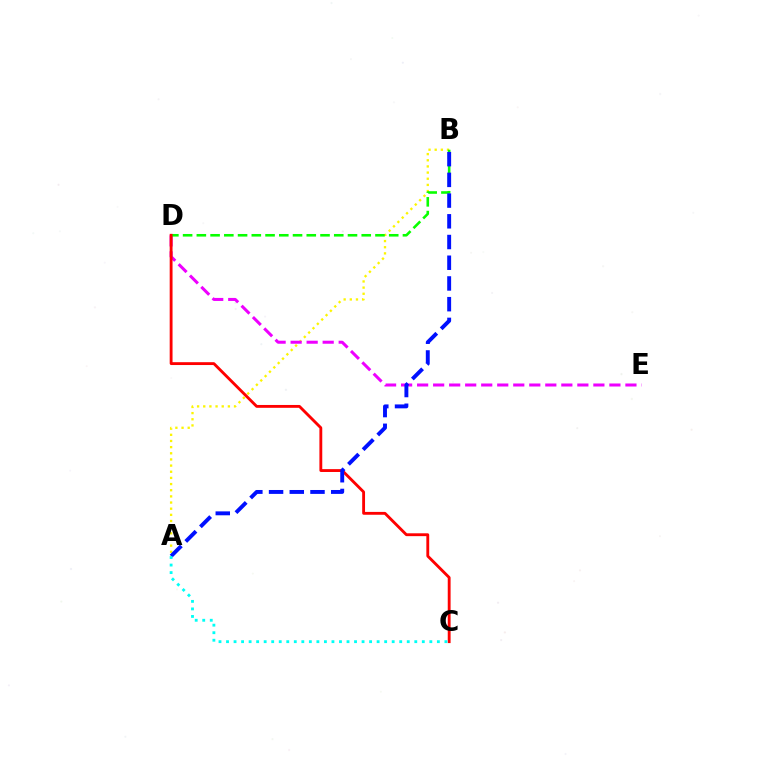{('A', 'B'): [{'color': '#fcf500', 'line_style': 'dotted', 'thickness': 1.67}, {'color': '#0010ff', 'line_style': 'dashed', 'thickness': 2.81}], ('D', 'E'): [{'color': '#ee00ff', 'line_style': 'dashed', 'thickness': 2.18}], ('B', 'D'): [{'color': '#08ff00', 'line_style': 'dashed', 'thickness': 1.87}], ('C', 'D'): [{'color': '#ff0000', 'line_style': 'solid', 'thickness': 2.05}], ('A', 'C'): [{'color': '#00fff6', 'line_style': 'dotted', 'thickness': 2.05}]}